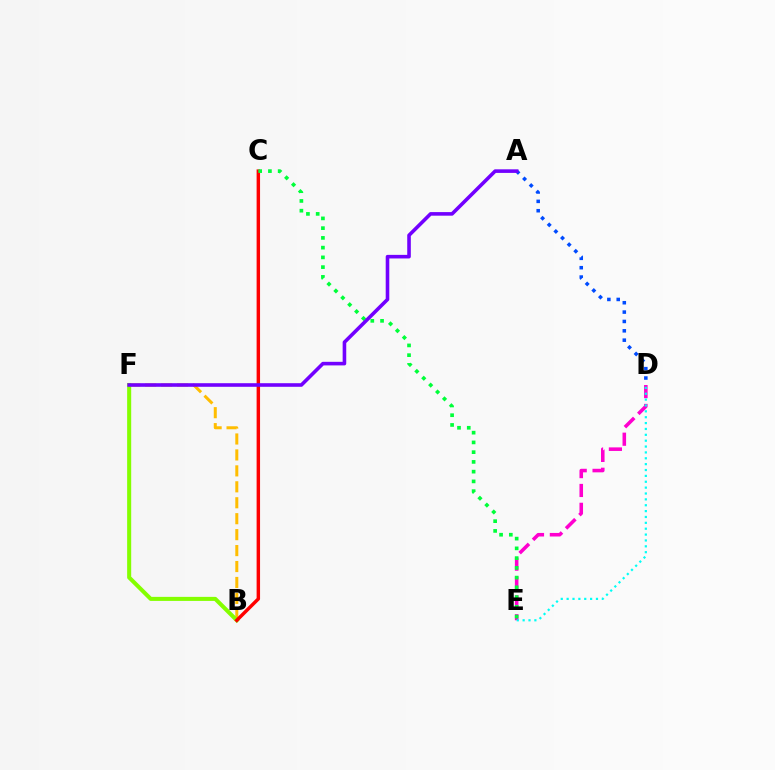{('B', 'F'): [{'color': '#ffbd00', 'line_style': 'dashed', 'thickness': 2.17}, {'color': '#84ff00', 'line_style': 'solid', 'thickness': 2.91}], ('A', 'D'): [{'color': '#004bff', 'line_style': 'dotted', 'thickness': 2.54}], ('D', 'E'): [{'color': '#ff00cf', 'line_style': 'dashed', 'thickness': 2.56}, {'color': '#00fff6', 'line_style': 'dotted', 'thickness': 1.59}], ('B', 'C'): [{'color': '#ff0000', 'line_style': 'solid', 'thickness': 2.48}], ('C', 'E'): [{'color': '#00ff39', 'line_style': 'dotted', 'thickness': 2.65}], ('A', 'F'): [{'color': '#7200ff', 'line_style': 'solid', 'thickness': 2.59}]}